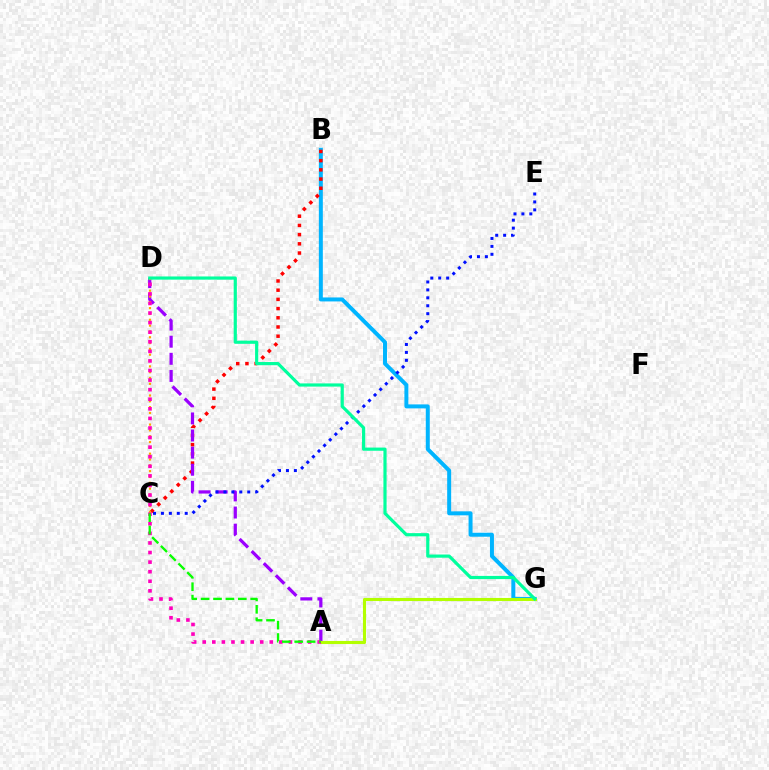{('B', 'G'): [{'color': '#00b5ff', 'line_style': 'solid', 'thickness': 2.87}], ('B', 'C'): [{'color': '#ff0000', 'line_style': 'dotted', 'thickness': 2.5}], ('A', 'D'): [{'color': '#9b00ff', 'line_style': 'dashed', 'thickness': 2.32}, {'color': '#ff00bd', 'line_style': 'dotted', 'thickness': 2.6}], ('A', 'G'): [{'color': '#b3ff00', 'line_style': 'solid', 'thickness': 2.23}], ('C', 'E'): [{'color': '#0010ff', 'line_style': 'dotted', 'thickness': 2.15}], ('C', 'D'): [{'color': '#ffa500', 'line_style': 'dotted', 'thickness': 1.58}], ('A', 'C'): [{'color': '#08ff00', 'line_style': 'dashed', 'thickness': 1.68}], ('D', 'G'): [{'color': '#00ff9d', 'line_style': 'solid', 'thickness': 2.29}]}